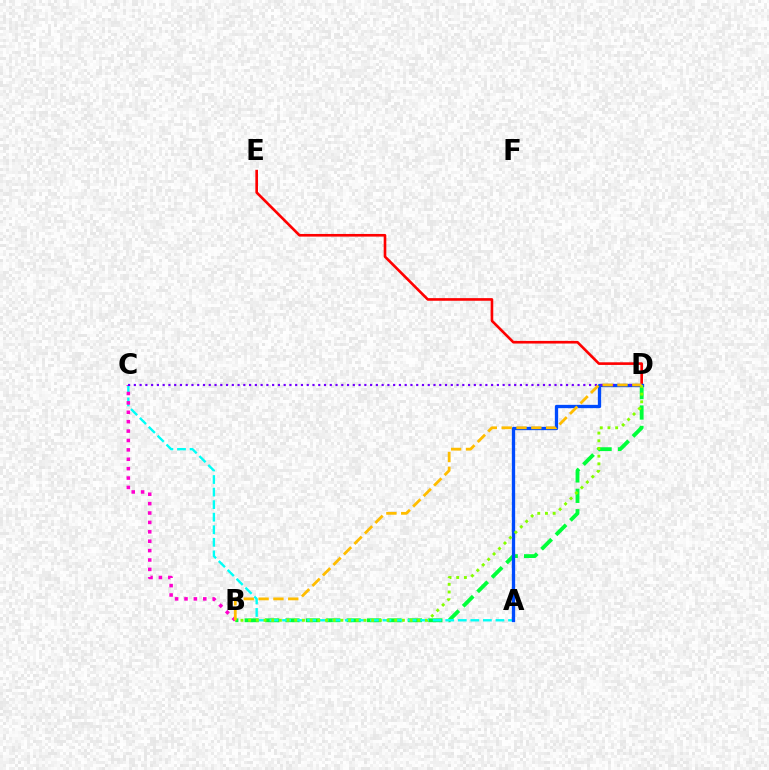{('D', 'E'): [{'color': '#ff0000', 'line_style': 'solid', 'thickness': 1.9}], ('B', 'D'): [{'color': '#00ff39', 'line_style': 'dashed', 'thickness': 2.77}, {'color': '#84ff00', 'line_style': 'dotted', 'thickness': 2.09}, {'color': '#ffbd00', 'line_style': 'dashed', 'thickness': 2.02}], ('A', 'C'): [{'color': '#00fff6', 'line_style': 'dashed', 'thickness': 1.71}], ('A', 'D'): [{'color': '#004bff', 'line_style': 'solid', 'thickness': 2.38}], ('B', 'C'): [{'color': '#ff00cf', 'line_style': 'dotted', 'thickness': 2.55}], ('C', 'D'): [{'color': '#7200ff', 'line_style': 'dotted', 'thickness': 1.57}]}